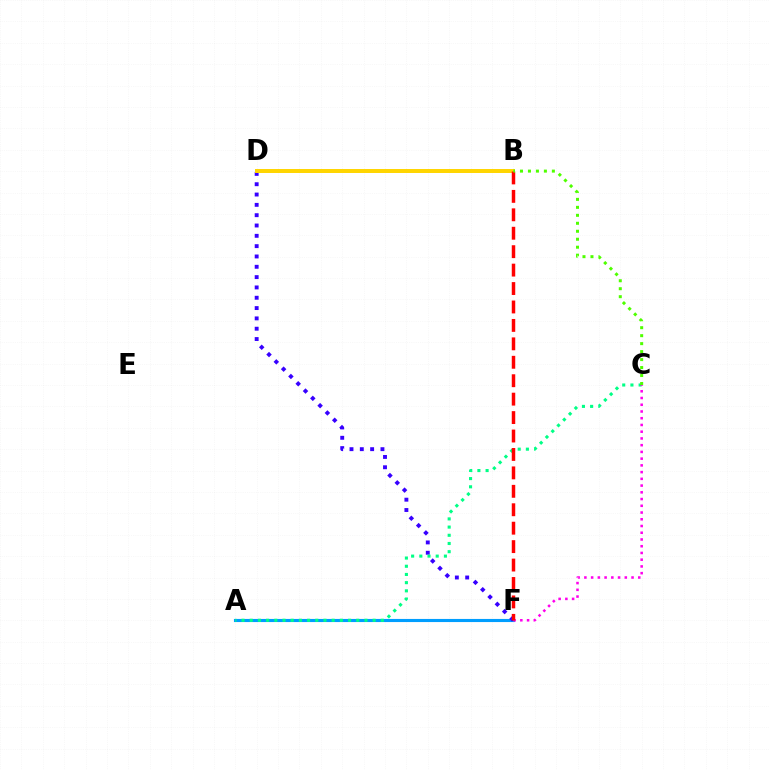{('A', 'F'): [{'color': '#009eff', 'line_style': 'solid', 'thickness': 2.24}], ('D', 'F'): [{'color': '#3700ff', 'line_style': 'dotted', 'thickness': 2.8}], ('A', 'C'): [{'color': '#00ff86', 'line_style': 'dotted', 'thickness': 2.23}], ('B', 'D'): [{'color': '#ffd500', 'line_style': 'solid', 'thickness': 2.86}], ('C', 'F'): [{'color': '#ff00ed', 'line_style': 'dotted', 'thickness': 1.83}], ('B', 'F'): [{'color': '#ff0000', 'line_style': 'dashed', 'thickness': 2.5}], ('B', 'C'): [{'color': '#4fff00', 'line_style': 'dotted', 'thickness': 2.17}]}